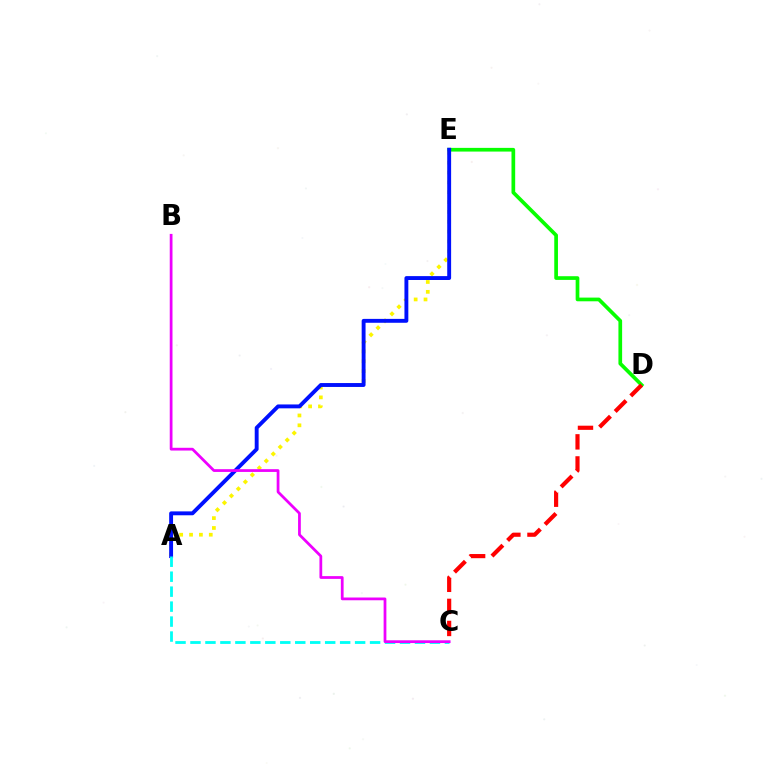{('D', 'E'): [{'color': '#08ff00', 'line_style': 'solid', 'thickness': 2.66}], ('A', 'E'): [{'color': '#fcf500', 'line_style': 'dotted', 'thickness': 2.68}, {'color': '#0010ff', 'line_style': 'solid', 'thickness': 2.8}], ('A', 'C'): [{'color': '#00fff6', 'line_style': 'dashed', 'thickness': 2.03}], ('B', 'C'): [{'color': '#ee00ff', 'line_style': 'solid', 'thickness': 1.98}], ('C', 'D'): [{'color': '#ff0000', 'line_style': 'dashed', 'thickness': 3.0}]}